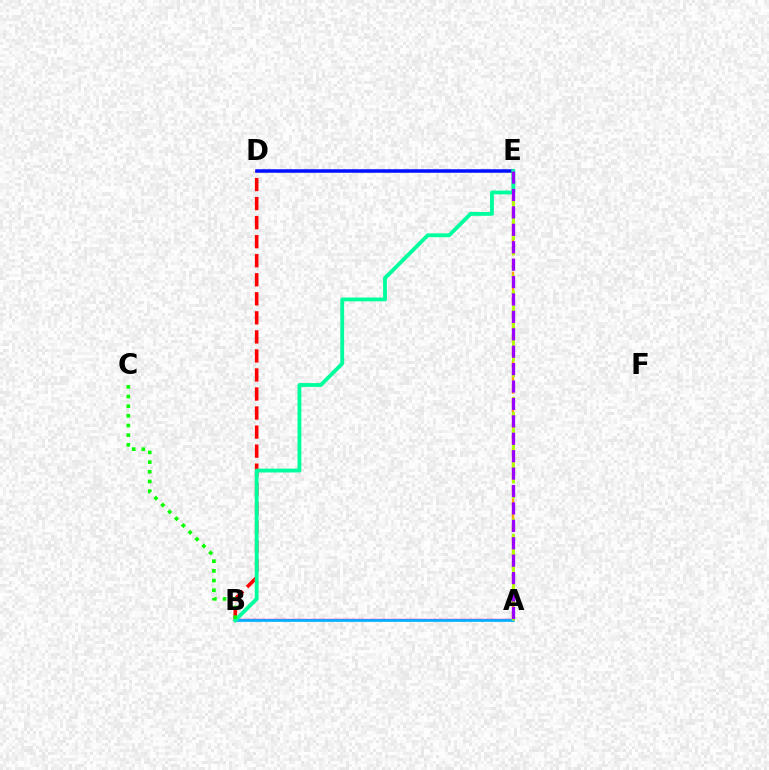{('A', 'B'): [{'color': '#ff00bd', 'line_style': 'solid', 'thickness': 1.71}, {'color': '#00b5ff', 'line_style': 'solid', 'thickness': 1.91}], ('B', 'D'): [{'color': '#ff0000', 'line_style': 'dashed', 'thickness': 2.59}], ('D', 'E'): [{'color': '#0010ff', 'line_style': 'solid', 'thickness': 2.52}], ('A', 'E'): [{'color': '#ffa500', 'line_style': 'dashed', 'thickness': 1.71}, {'color': '#b3ff00', 'line_style': 'dashed', 'thickness': 2.07}, {'color': '#9b00ff', 'line_style': 'dashed', 'thickness': 2.37}], ('B', 'E'): [{'color': '#00ff9d', 'line_style': 'solid', 'thickness': 2.75}], ('B', 'C'): [{'color': '#08ff00', 'line_style': 'dotted', 'thickness': 2.63}]}